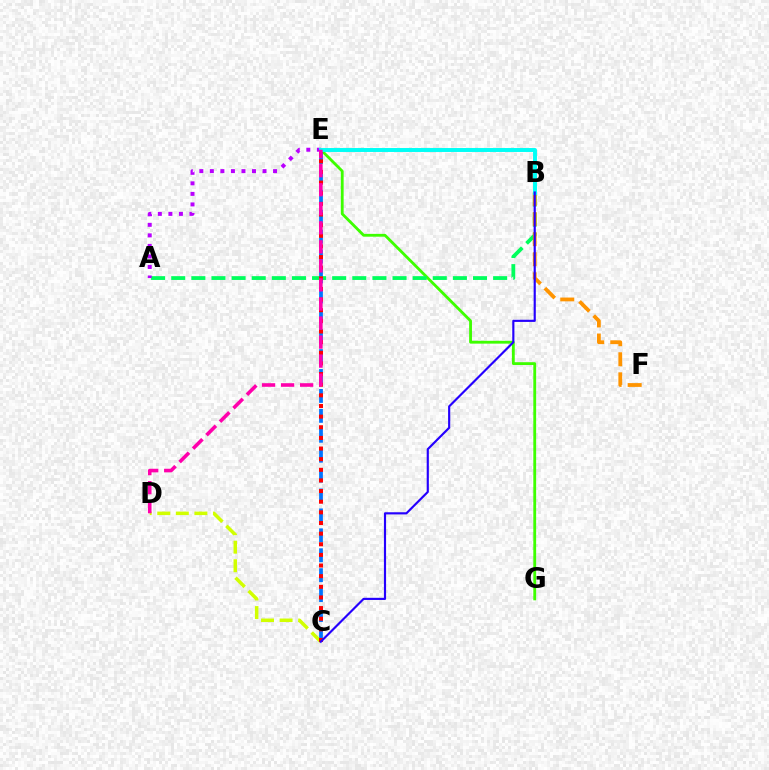{('E', 'G'): [{'color': '#3dff00', 'line_style': 'solid', 'thickness': 2.03}], ('C', 'E'): [{'color': '#0074ff', 'line_style': 'dashed', 'thickness': 2.71}, {'color': '#ff0000', 'line_style': 'dotted', 'thickness': 2.89}], ('A', 'B'): [{'color': '#00ff5c', 'line_style': 'dashed', 'thickness': 2.73}], ('C', 'D'): [{'color': '#d1ff00', 'line_style': 'dashed', 'thickness': 2.52}], ('A', 'E'): [{'color': '#b900ff', 'line_style': 'dotted', 'thickness': 2.86}], ('B', 'F'): [{'color': '#ff9400', 'line_style': 'dashed', 'thickness': 2.73}], ('B', 'E'): [{'color': '#00fff6', 'line_style': 'solid', 'thickness': 2.84}], ('B', 'C'): [{'color': '#2500ff', 'line_style': 'solid', 'thickness': 1.55}], ('D', 'E'): [{'color': '#ff00ac', 'line_style': 'dashed', 'thickness': 2.59}]}